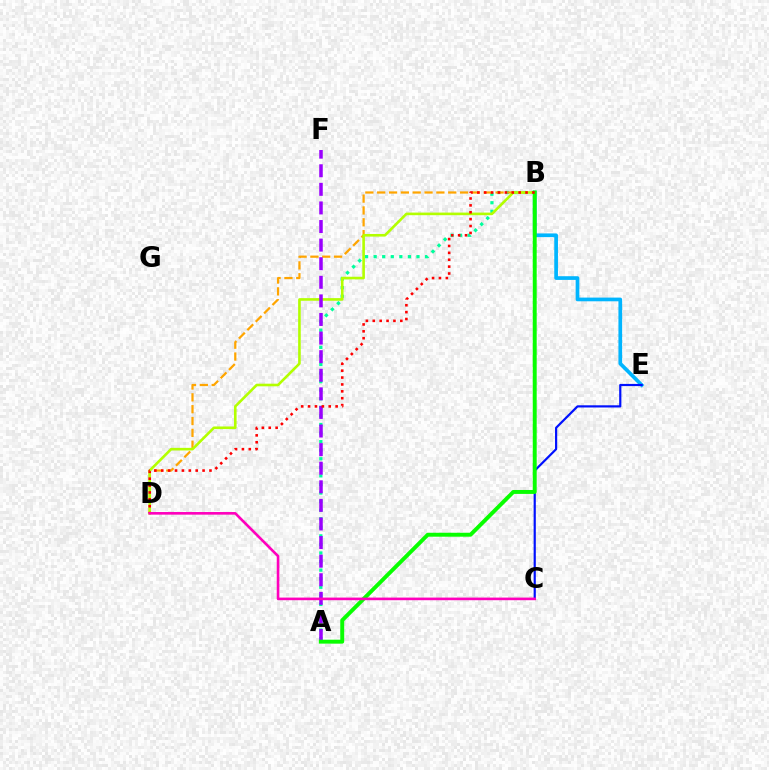{('B', 'E'): [{'color': '#00b5ff', 'line_style': 'solid', 'thickness': 2.66}], ('A', 'B'): [{'color': '#00ff9d', 'line_style': 'dotted', 'thickness': 2.33}, {'color': '#08ff00', 'line_style': 'solid', 'thickness': 2.83}], ('B', 'D'): [{'color': '#ffa500', 'line_style': 'dashed', 'thickness': 1.61}, {'color': '#b3ff00', 'line_style': 'solid', 'thickness': 1.88}, {'color': '#ff0000', 'line_style': 'dotted', 'thickness': 1.87}], ('C', 'E'): [{'color': '#0010ff', 'line_style': 'solid', 'thickness': 1.58}], ('A', 'F'): [{'color': '#9b00ff', 'line_style': 'dashed', 'thickness': 2.53}], ('C', 'D'): [{'color': '#ff00bd', 'line_style': 'solid', 'thickness': 1.89}]}